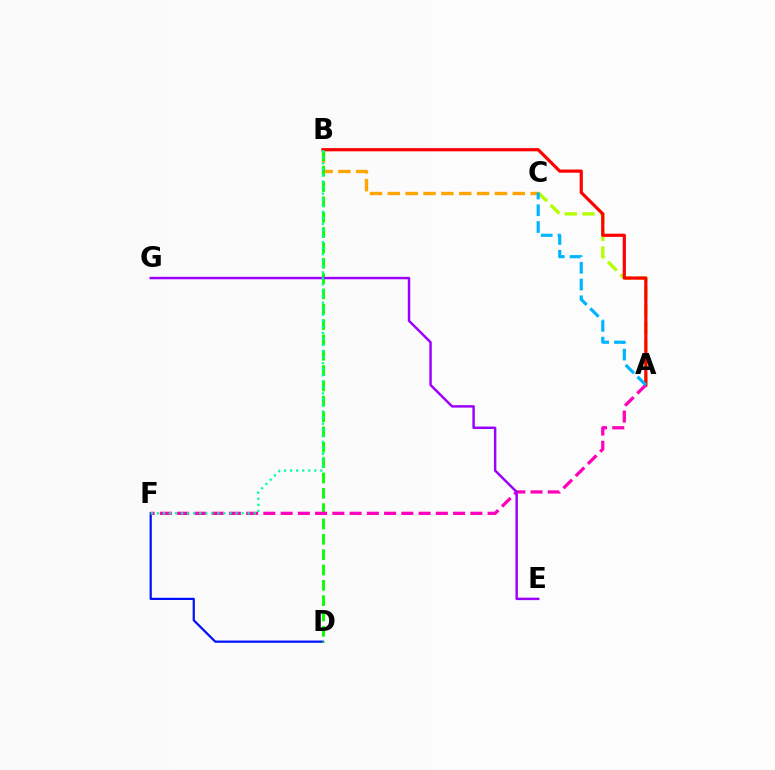{('A', 'C'): [{'color': '#b3ff00', 'line_style': 'dashed', 'thickness': 2.4}, {'color': '#00b5ff', 'line_style': 'dashed', 'thickness': 2.28}], ('B', 'C'): [{'color': '#ffa500', 'line_style': 'dashed', 'thickness': 2.43}], ('D', 'F'): [{'color': '#0010ff', 'line_style': 'solid', 'thickness': 1.59}], ('A', 'B'): [{'color': '#ff0000', 'line_style': 'solid', 'thickness': 2.29}], ('B', 'D'): [{'color': '#08ff00', 'line_style': 'dashed', 'thickness': 2.08}], ('A', 'F'): [{'color': '#ff00bd', 'line_style': 'dashed', 'thickness': 2.34}], ('E', 'G'): [{'color': '#9b00ff', 'line_style': 'solid', 'thickness': 1.77}], ('B', 'F'): [{'color': '#00ff9d', 'line_style': 'dotted', 'thickness': 1.64}]}